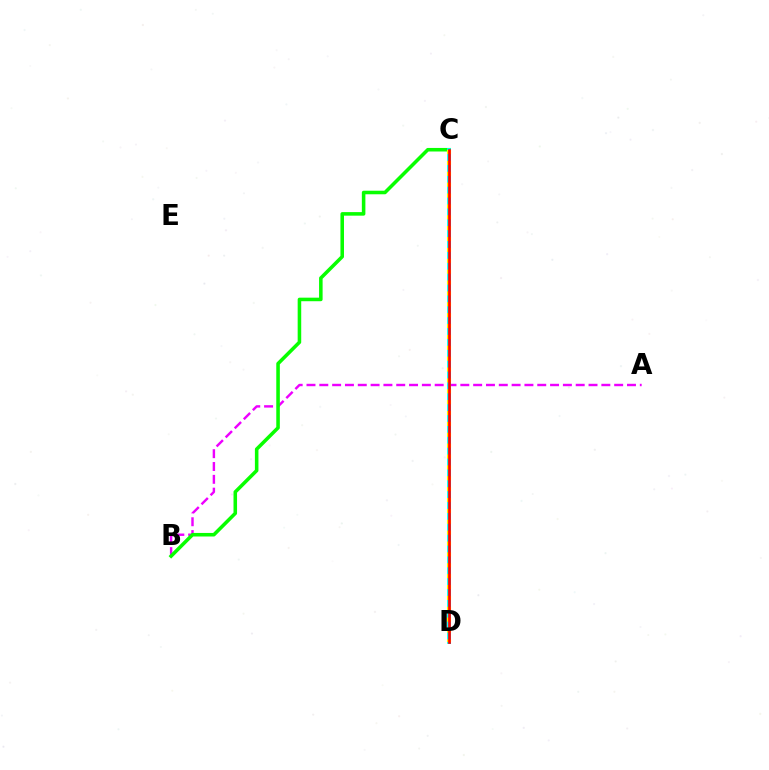{('A', 'B'): [{'color': '#ee00ff', 'line_style': 'dashed', 'thickness': 1.74}], ('B', 'C'): [{'color': '#08ff00', 'line_style': 'solid', 'thickness': 2.56}], ('C', 'D'): [{'color': '#0010ff', 'line_style': 'solid', 'thickness': 2.09}, {'color': '#00fff6', 'line_style': 'solid', 'thickness': 2.7}, {'color': '#fcf500', 'line_style': 'dotted', 'thickness': 2.95}, {'color': '#ff0000', 'line_style': 'solid', 'thickness': 1.93}]}